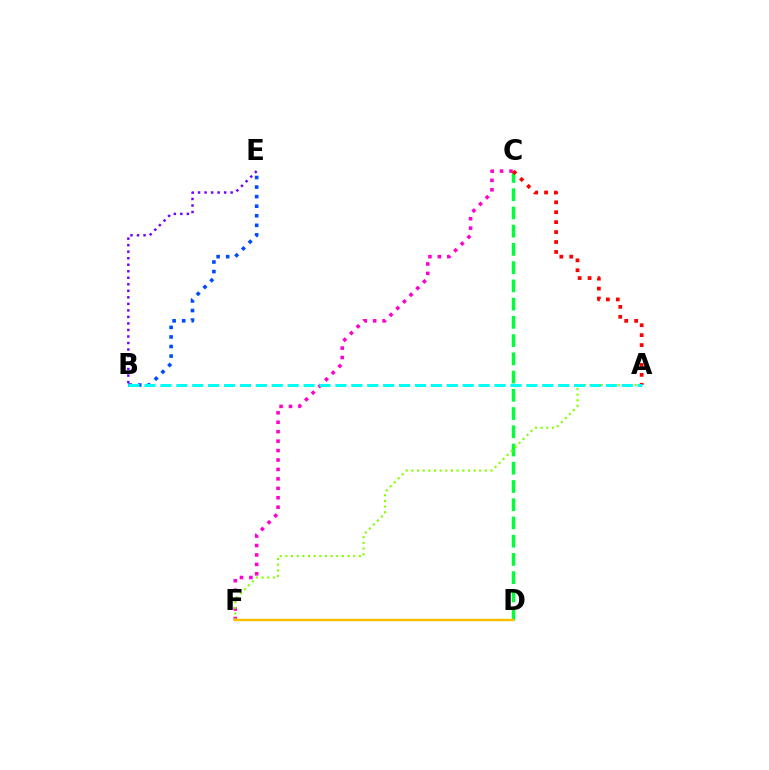{('C', 'D'): [{'color': '#00ff39', 'line_style': 'dashed', 'thickness': 2.48}], ('C', 'F'): [{'color': '#ff00cf', 'line_style': 'dotted', 'thickness': 2.56}], ('A', 'F'): [{'color': '#84ff00', 'line_style': 'dotted', 'thickness': 1.54}], ('B', 'E'): [{'color': '#004bff', 'line_style': 'dotted', 'thickness': 2.6}, {'color': '#7200ff', 'line_style': 'dotted', 'thickness': 1.77}], ('A', 'C'): [{'color': '#ff0000', 'line_style': 'dotted', 'thickness': 2.7}], ('D', 'F'): [{'color': '#ffbd00', 'line_style': 'solid', 'thickness': 1.73}], ('A', 'B'): [{'color': '#00fff6', 'line_style': 'dashed', 'thickness': 2.16}]}